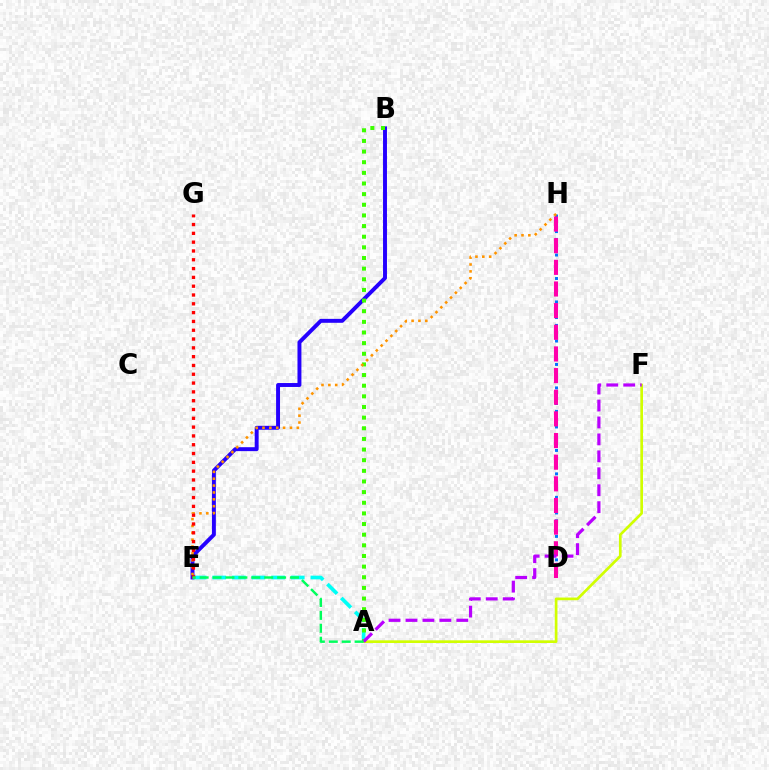{('B', 'E'): [{'color': '#2500ff', 'line_style': 'solid', 'thickness': 2.83}], ('A', 'E'): [{'color': '#00fff6', 'line_style': 'dashed', 'thickness': 2.67}, {'color': '#00ff5c', 'line_style': 'dashed', 'thickness': 1.75}], ('D', 'H'): [{'color': '#0074ff', 'line_style': 'dotted', 'thickness': 2.12}, {'color': '#ff00ac', 'line_style': 'dashed', 'thickness': 2.94}], ('A', 'F'): [{'color': '#d1ff00', 'line_style': 'solid', 'thickness': 1.93}, {'color': '#b900ff', 'line_style': 'dashed', 'thickness': 2.3}], ('A', 'B'): [{'color': '#3dff00', 'line_style': 'dotted', 'thickness': 2.89}], ('E', 'H'): [{'color': '#ff9400', 'line_style': 'dotted', 'thickness': 1.86}], ('E', 'G'): [{'color': '#ff0000', 'line_style': 'dotted', 'thickness': 2.39}]}